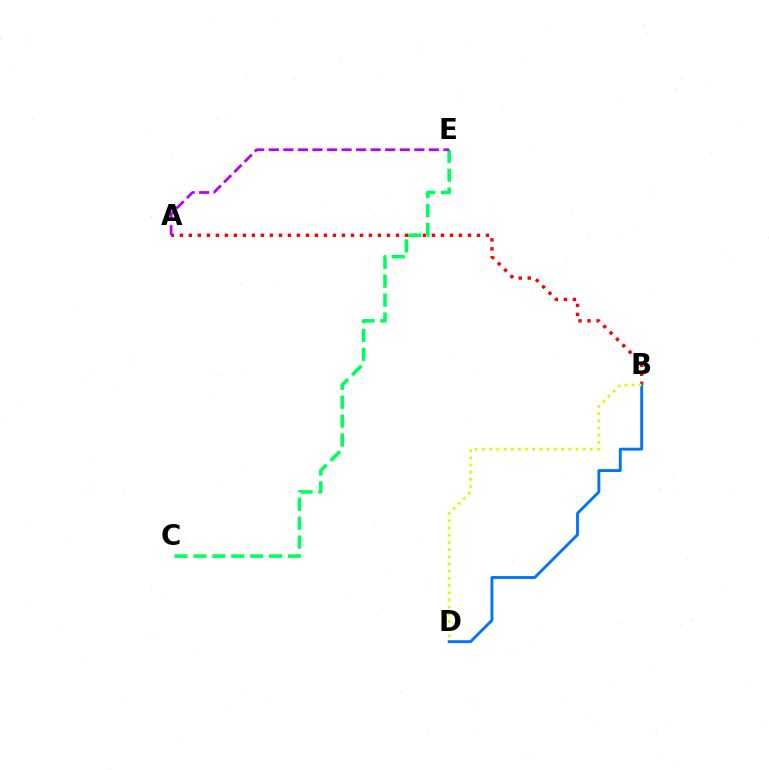{('A', 'B'): [{'color': '#ff0000', 'line_style': 'dotted', 'thickness': 2.45}], ('C', 'E'): [{'color': '#00ff5c', 'line_style': 'dashed', 'thickness': 2.57}], ('B', 'D'): [{'color': '#0074ff', 'line_style': 'solid', 'thickness': 2.08}, {'color': '#d1ff00', 'line_style': 'dotted', 'thickness': 1.95}], ('A', 'E'): [{'color': '#b900ff', 'line_style': 'dashed', 'thickness': 1.98}]}